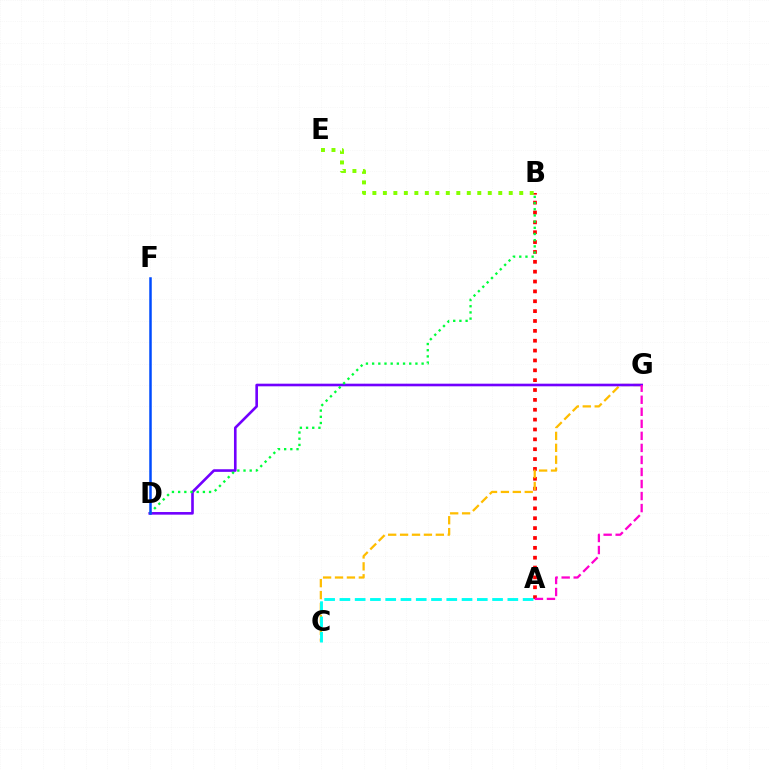{('A', 'B'): [{'color': '#ff0000', 'line_style': 'dotted', 'thickness': 2.68}], ('C', 'G'): [{'color': '#ffbd00', 'line_style': 'dashed', 'thickness': 1.62}], ('D', 'G'): [{'color': '#7200ff', 'line_style': 'solid', 'thickness': 1.89}], ('B', 'D'): [{'color': '#00ff39', 'line_style': 'dotted', 'thickness': 1.68}], ('A', 'C'): [{'color': '#00fff6', 'line_style': 'dashed', 'thickness': 2.07}], ('D', 'F'): [{'color': '#004bff', 'line_style': 'solid', 'thickness': 1.8}], ('A', 'G'): [{'color': '#ff00cf', 'line_style': 'dashed', 'thickness': 1.64}], ('B', 'E'): [{'color': '#84ff00', 'line_style': 'dotted', 'thickness': 2.85}]}